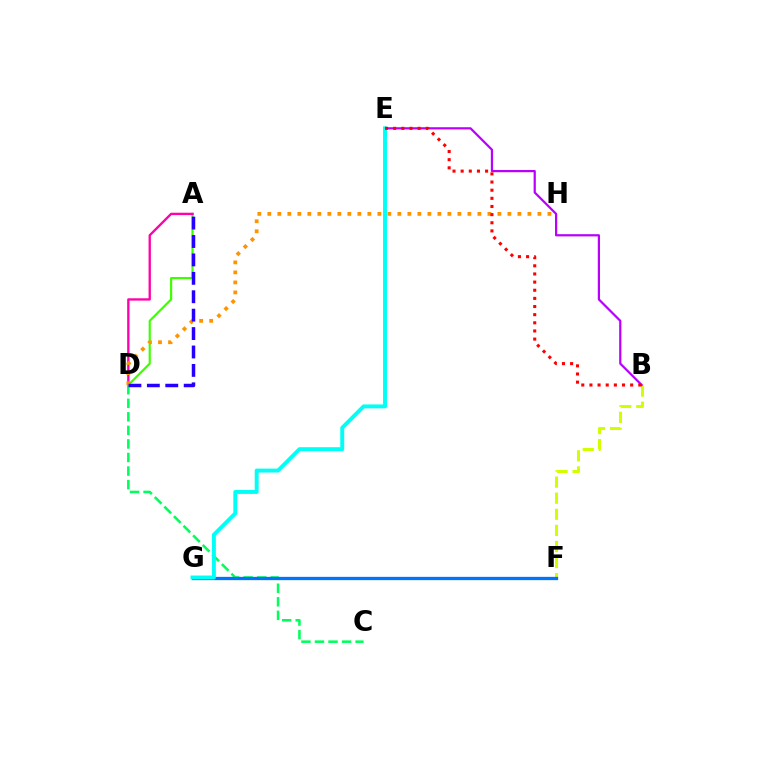{('A', 'D'): [{'color': '#3dff00', 'line_style': 'solid', 'thickness': 1.56}, {'color': '#ff00ac', 'line_style': 'solid', 'thickness': 1.68}, {'color': '#2500ff', 'line_style': 'dashed', 'thickness': 2.5}], ('C', 'D'): [{'color': '#00ff5c', 'line_style': 'dashed', 'thickness': 1.84}], ('B', 'F'): [{'color': '#d1ff00', 'line_style': 'dashed', 'thickness': 2.19}], ('D', 'H'): [{'color': '#ff9400', 'line_style': 'dotted', 'thickness': 2.72}], ('B', 'E'): [{'color': '#b900ff', 'line_style': 'solid', 'thickness': 1.59}, {'color': '#ff0000', 'line_style': 'dotted', 'thickness': 2.21}], ('F', 'G'): [{'color': '#0074ff', 'line_style': 'solid', 'thickness': 2.38}], ('E', 'G'): [{'color': '#00fff6', 'line_style': 'solid', 'thickness': 2.82}]}